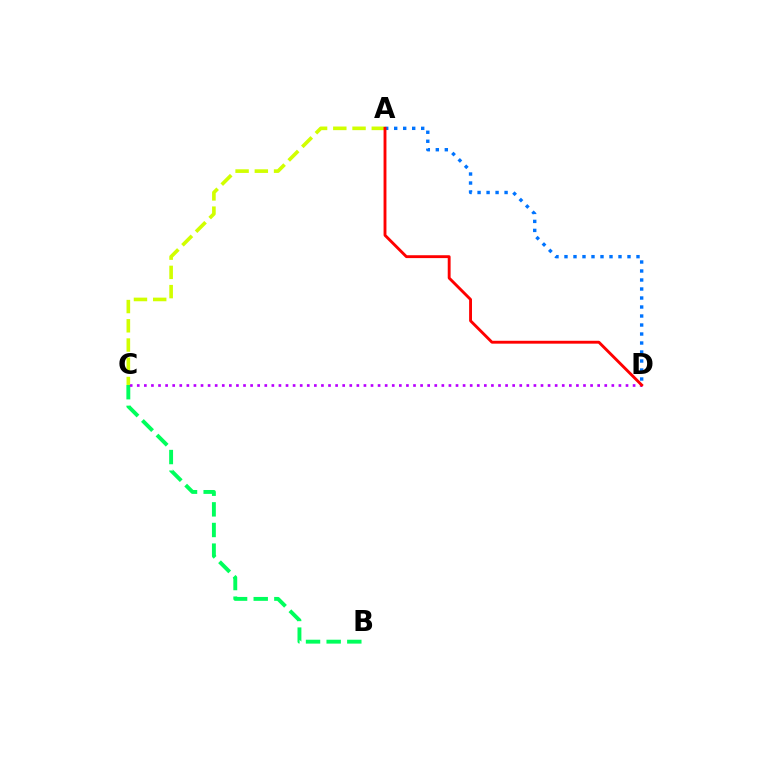{('B', 'C'): [{'color': '#00ff5c', 'line_style': 'dashed', 'thickness': 2.8}], ('C', 'D'): [{'color': '#b900ff', 'line_style': 'dotted', 'thickness': 1.92}], ('A', 'D'): [{'color': '#0074ff', 'line_style': 'dotted', 'thickness': 2.45}, {'color': '#ff0000', 'line_style': 'solid', 'thickness': 2.07}], ('A', 'C'): [{'color': '#d1ff00', 'line_style': 'dashed', 'thickness': 2.61}]}